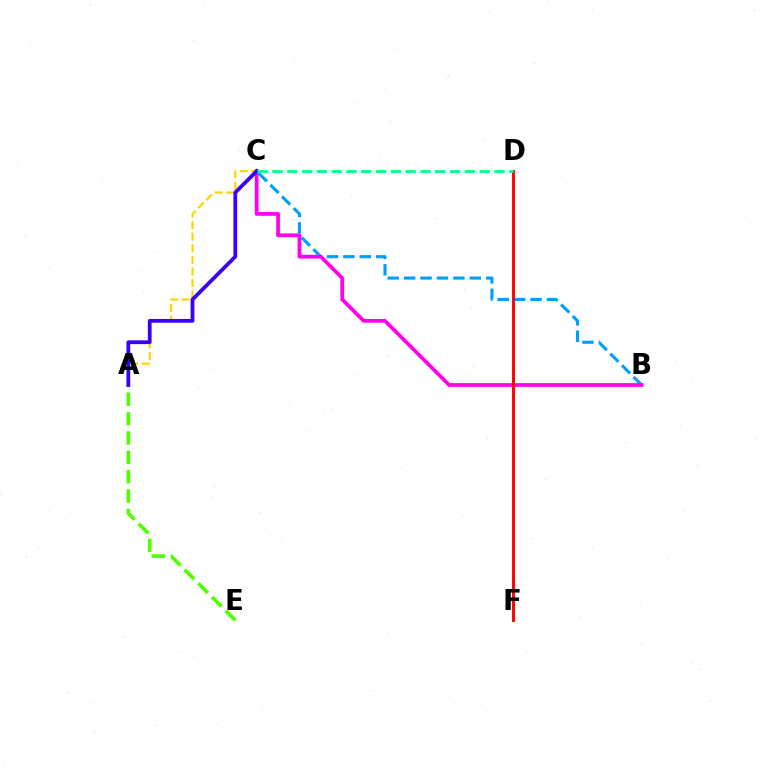{('B', 'C'): [{'color': '#009eff', 'line_style': 'dashed', 'thickness': 2.23}, {'color': '#ff00ed', 'line_style': 'solid', 'thickness': 2.7}], ('A', 'E'): [{'color': '#4fff00', 'line_style': 'dashed', 'thickness': 2.63}], ('D', 'F'): [{'color': '#ff0000', 'line_style': 'solid', 'thickness': 2.1}], ('A', 'C'): [{'color': '#ffd500', 'line_style': 'dashed', 'thickness': 1.57}, {'color': '#3700ff', 'line_style': 'solid', 'thickness': 2.71}], ('C', 'D'): [{'color': '#00ff86', 'line_style': 'dashed', 'thickness': 2.01}]}